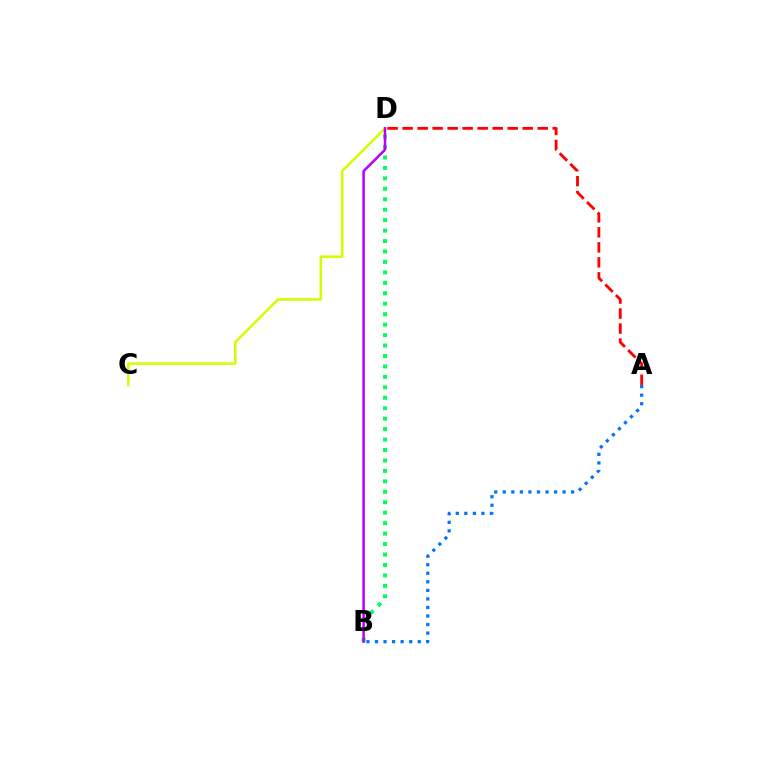{('C', 'D'): [{'color': '#d1ff00', 'line_style': 'solid', 'thickness': 1.83}], ('A', 'D'): [{'color': '#ff0000', 'line_style': 'dashed', 'thickness': 2.04}], ('B', 'D'): [{'color': '#00ff5c', 'line_style': 'dotted', 'thickness': 2.84}, {'color': '#b900ff', 'line_style': 'solid', 'thickness': 1.83}], ('A', 'B'): [{'color': '#0074ff', 'line_style': 'dotted', 'thickness': 2.32}]}